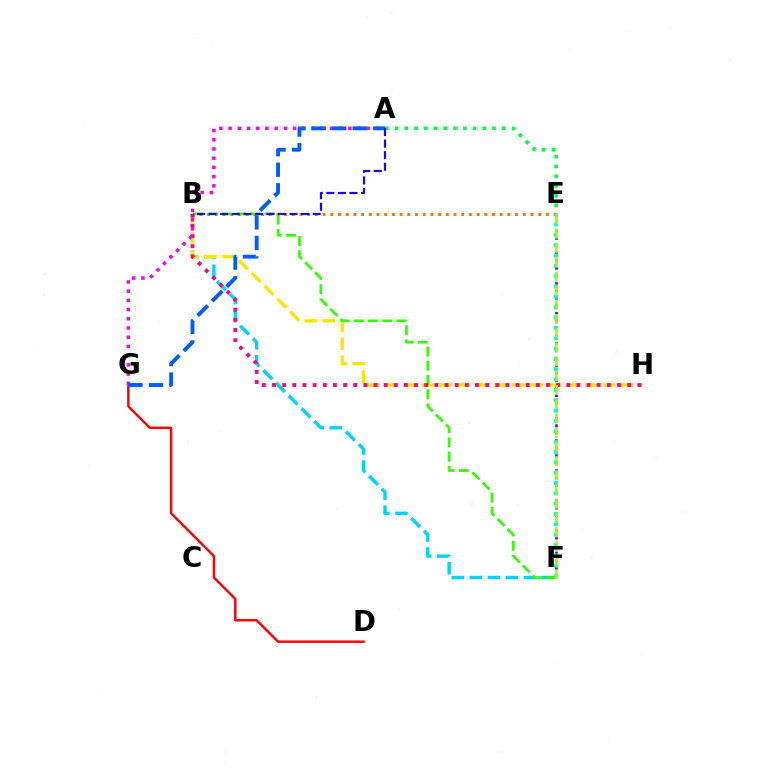{('B', 'E'): [{'color': '#ff7000', 'line_style': 'dotted', 'thickness': 2.09}], ('B', 'F'): [{'color': '#00d3ff', 'line_style': 'dashed', 'thickness': 2.45}, {'color': '#31ff00', 'line_style': 'dashed', 'thickness': 1.94}], ('D', 'G'): [{'color': '#ff0000', 'line_style': 'solid', 'thickness': 1.74}], ('E', 'F'): [{'color': '#8a00ff', 'line_style': 'dotted', 'thickness': 2.04}, {'color': '#00ffbb', 'line_style': 'dotted', 'thickness': 2.81}, {'color': '#a2ff00', 'line_style': 'dashed', 'thickness': 1.93}], ('B', 'H'): [{'color': '#ffe600', 'line_style': 'dashed', 'thickness': 2.46}, {'color': '#ff0088', 'line_style': 'dotted', 'thickness': 2.76}], ('A', 'G'): [{'color': '#fa00f9', 'line_style': 'dotted', 'thickness': 2.5}, {'color': '#005dff', 'line_style': 'dashed', 'thickness': 2.79}], ('A', 'E'): [{'color': '#00ff45', 'line_style': 'dotted', 'thickness': 2.65}], ('A', 'B'): [{'color': '#1900ff', 'line_style': 'dashed', 'thickness': 1.57}]}